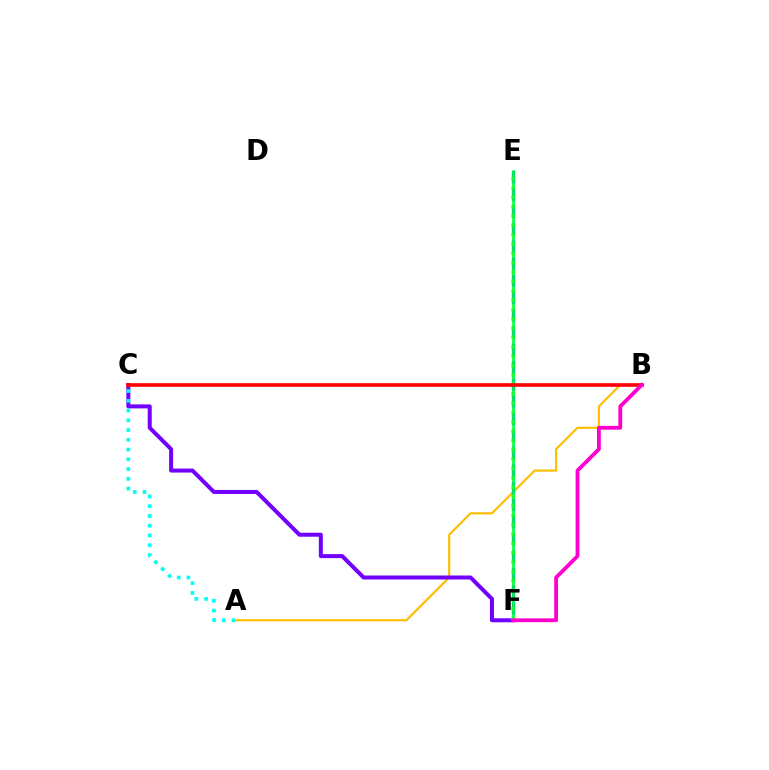{('A', 'B'): [{'color': '#ffbd00', 'line_style': 'solid', 'thickness': 1.55}], ('C', 'F'): [{'color': '#7200ff', 'line_style': 'solid', 'thickness': 2.89}], ('E', 'F'): [{'color': '#004bff', 'line_style': 'dashed', 'thickness': 2.34}, {'color': '#84ff00', 'line_style': 'dotted', 'thickness': 2.54}, {'color': '#00ff39', 'line_style': 'solid', 'thickness': 1.89}], ('A', 'C'): [{'color': '#00fff6', 'line_style': 'dotted', 'thickness': 2.65}], ('B', 'C'): [{'color': '#ff0000', 'line_style': 'solid', 'thickness': 2.6}], ('B', 'F'): [{'color': '#ff00cf', 'line_style': 'solid', 'thickness': 2.73}]}